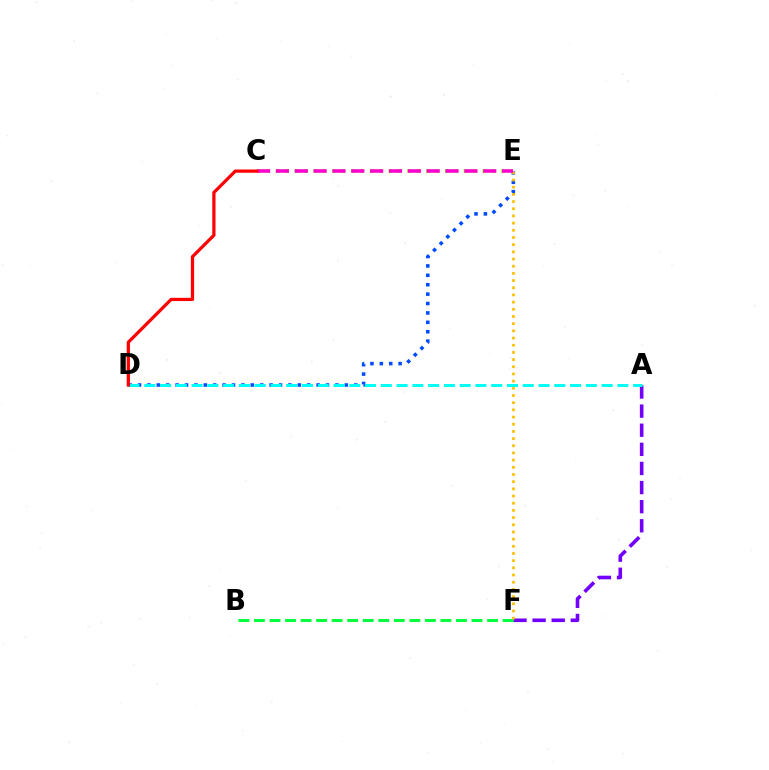{('A', 'F'): [{'color': '#7200ff', 'line_style': 'dashed', 'thickness': 2.6}], ('D', 'E'): [{'color': '#004bff', 'line_style': 'dotted', 'thickness': 2.55}], ('A', 'D'): [{'color': '#00fff6', 'line_style': 'dashed', 'thickness': 2.14}], ('C', 'E'): [{'color': '#84ff00', 'line_style': 'dotted', 'thickness': 2.55}, {'color': '#ff00cf', 'line_style': 'dashed', 'thickness': 2.56}], ('B', 'F'): [{'color': '#00ff39', 'line_style': 'dashed', 'thickness': 2.11}], ('E', 'F'): [{'color': '#ffbd00', 'line_style': 'dotted', 'thickness': 1.95}], ('C', 'D'): [{'color': '#ff0000', 'line_style': 'solid', 'thickness': 2.33}]}